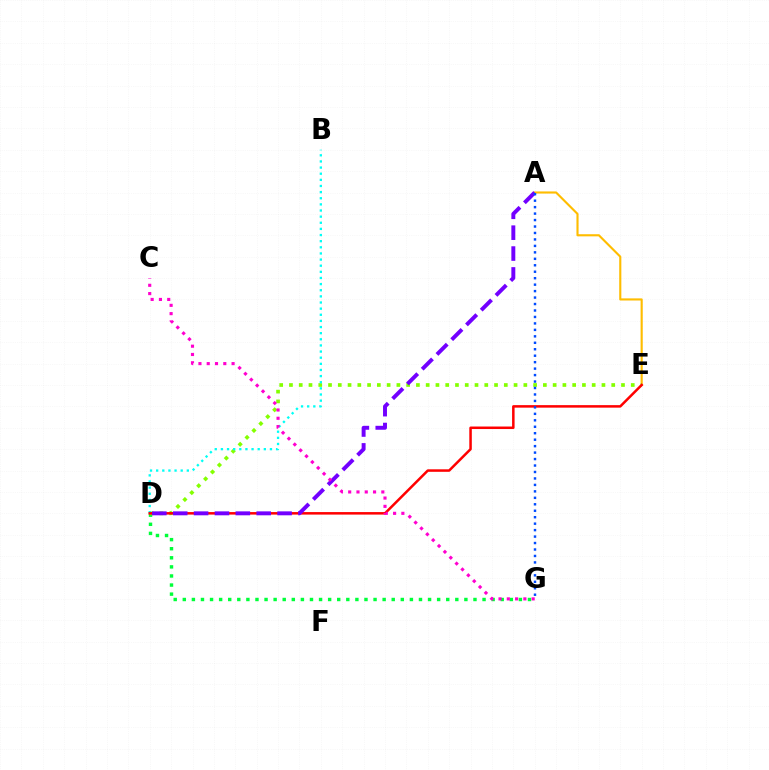{('A', 'E'): [{'color': '#ffbd00', 'line_style': 'solid', 'thickness': 1.53}], ('D', 'G'): [{'color': '#00ff39', 'line_style': 'dotted', 'thickness': 2.47}], ('D', 'E'): [{'color': '#84ff00', 'line_style': 'dotted', 'thickness': 2.65}, {'color': '#ff0000', 'line_style': 'solid', 'thickness': 1.81}], ('B', 'D'): [{'color': '#00fff6', 'line_style': 'dotted', 'thickness': 1.67}], ('A', 'D'): [{'color': '#7200ff', 'line_style': 'dashed', 'thickness': 2.84}], ('C', 'G'): [{'color': '#ff00cf', 'line_style': 'dotted', 'thickness': 2.25}], ('A', 'G'): [{'color': '#004bff', 'line_style': 'dotted', 'thickness': 1.76}]}